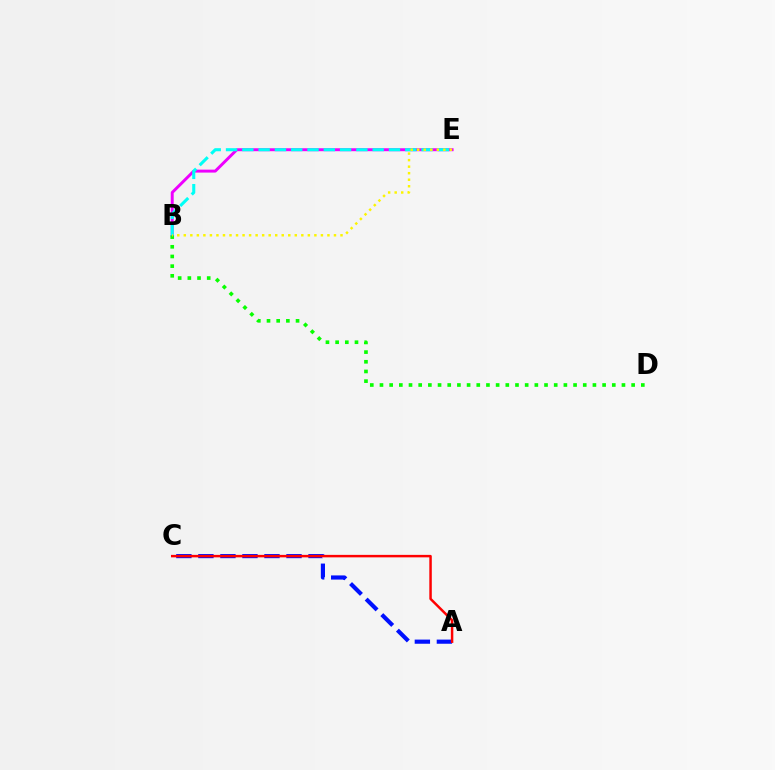{('B', 'E'): [{'color': '#ee00ff', 'line_style': 'solid', 'thickness': 2.12}, {'color': '#00fff6', 'line_style': 'dashed', 'thickness': 2.21}, {'color': '#fcf500', 'line_style': 'dotted', 'thickness': 1.77}], ('A', 'C'): [{'color': '#0010ff', 'line_style': 'dashed', 'thickness': 2.99}, {'color': '#ff0000', 'line_style': 'solid', 'thickness': 1.78}], ('B', 'D'): [{'color': '#08ff00', 'line_style': 'dotted', 'thickness': 2.63}]}